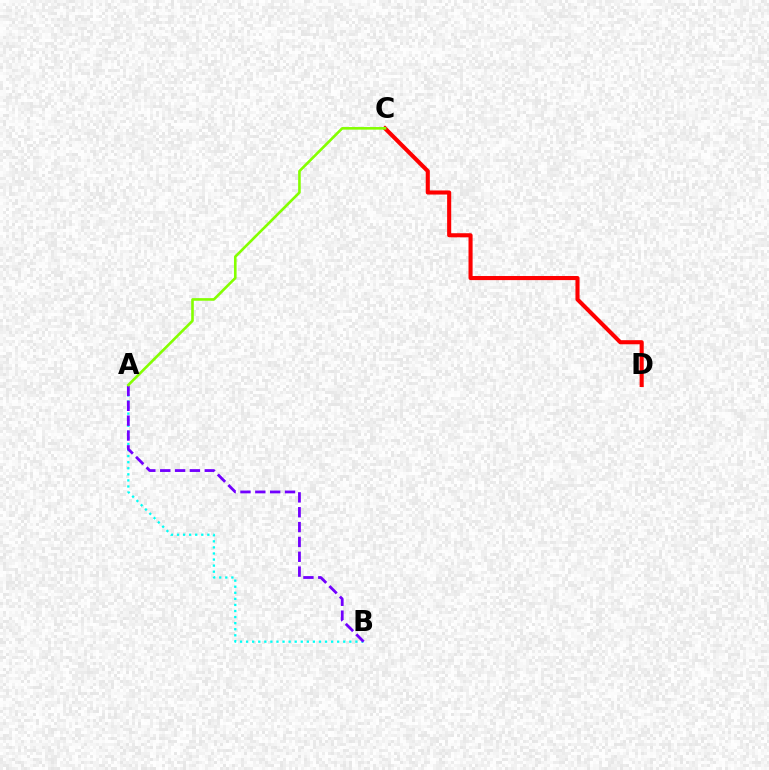{('C', 'D'): [{'color': '#ff0000', 'line_style': 'solid', 'thickness': 2.94}], ('A', 'B'): [{'color': '#00fff6', 'line_style': 'dotted', 'thickness': 1.65}, {'color': '#7200ff', 'line_style': 'dashed', 'thickness': 2.02}], ('A', 'C'): [{'color': '#84ff00', 'line_style': 'solid', 'thickness': 1.88}]}